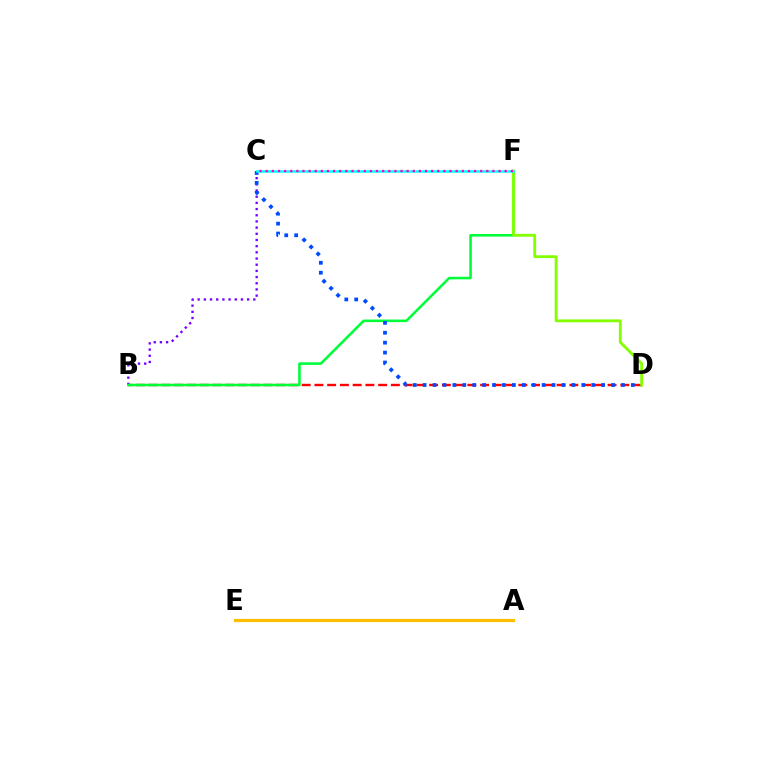{('A', 'E'): [{'color': '#ffbd00', 'line_style': 'solid', 'thickness': 2.3}], ('B', 'D'): [{'color': '#ff0000', 'line_style': 'dashed', 'thickness': 1.73}], ('B', 'C'): [{'color': '#7200ff', 'line_style': 'dotted', 'thickness': 1.68}], ('B', 'F'): [{'color': '#00ff39', 'line_style': 'solid', 'thickness': 1.86}], ('C', 'D'): [{'color': '#004bff', 'line_style': 'dotted', 'thickness': 2.69}], ('D', 'F'): [{'color': '#84ff00', 'line_style': 'solid', 'thickness': 2.05}], ('C', 'F'): [{'color': '#00fff6', 'line_style': 'solid', 'thickness': 1.82}, {'color': '#ff00cf', 'line_style': 'dotted', 'thickness': 1.66}]}